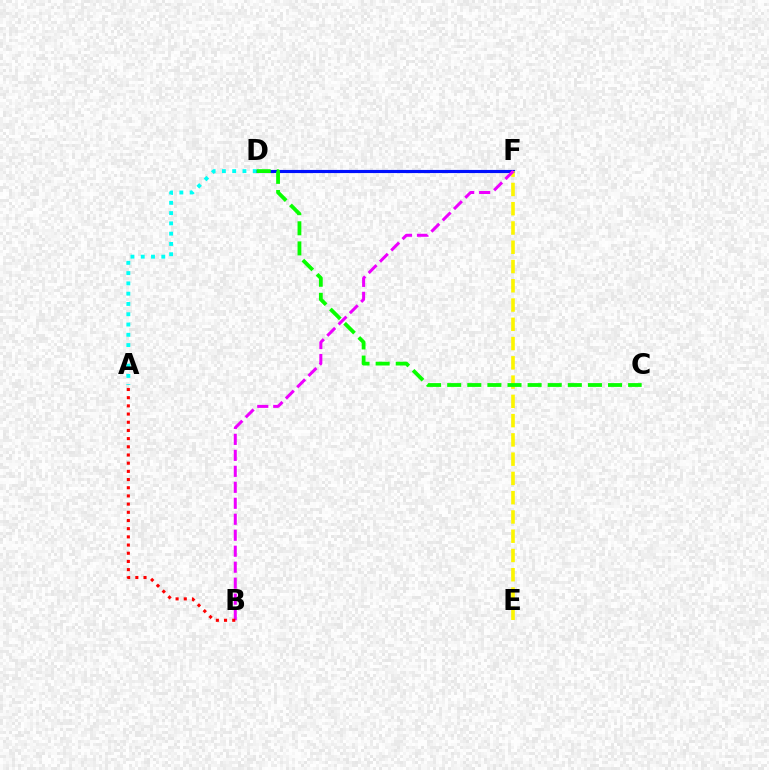{('D', 'F'): [{'color': '#0010ff', 'line_style': 'solid', 'thickness': 2.26}], ('E', 'F'): [{'color': '#fcf500', 'line_style': 'dashed', 'thickness': 2.62}], ('B', 'F'): [{'color': '#ee00ff', 'line_style': 'dashed', 'thickness': 2.17}], ('A', 'D'): [{'color': '#00fff6', 'line_style': 'dotted', 'thickness': 2.79}], ('A', 'B'): [{'color': '#ff0000', 'line_style': 'dotted', 'thickness': 2.22}], ('C', 'D'): [{'color': '#08ff00', 'line_style': 'dashed', 'thickness': 2.73}]}